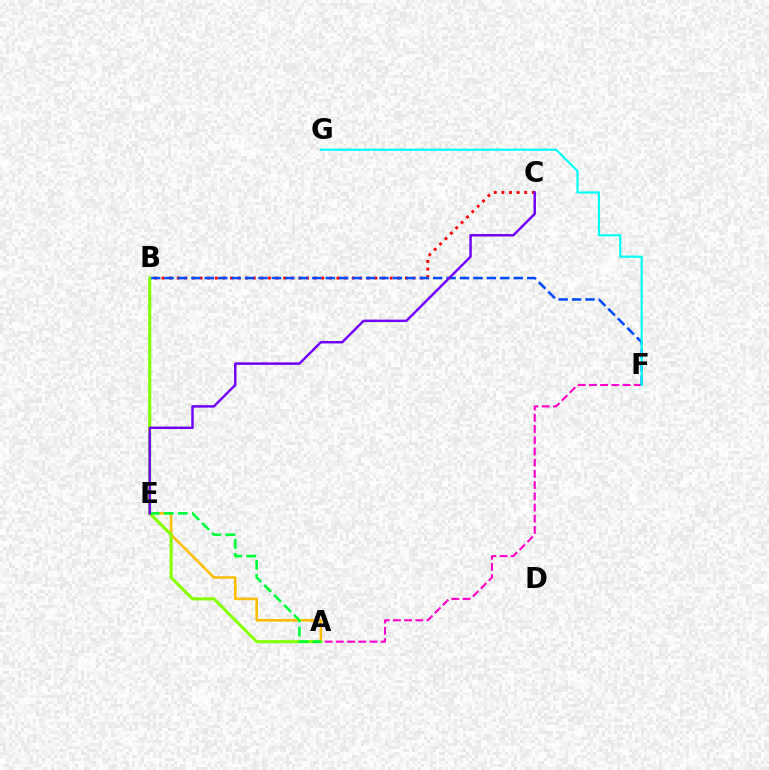{('B', 'C'): [{'color': '#ff0000', 'line_style': 'dotted', 'thickness': 2.07}], ('A', 'F'): [{'color': '#ff00cf', 'line_style': 'dashed', 'thickness': 1.52}], ('B', 'F'): [{'color': '#004bff', 'line_style': 'dashed', 'thickness': 1.82}], ('A', 'E'): [{'color': '#ffbd00', 'line_style': 'solid', 'thickness': 1.87}, {'color': '#00ff39', 'line_style': 'dashed', 'thickness': 1.91}], ('A', 'B'): [{'color': '#84ff00', 'line_style': 'solid', 'thickness': 2.22}], ('F', 'G'): [{'color': '#00fff6', 'line_style': 'solid', 'thickness': 1.56}], ('C', 'E'): [{'color': '#7200ff', 'line_style': 'solid', 'thickness': 1.78}]}